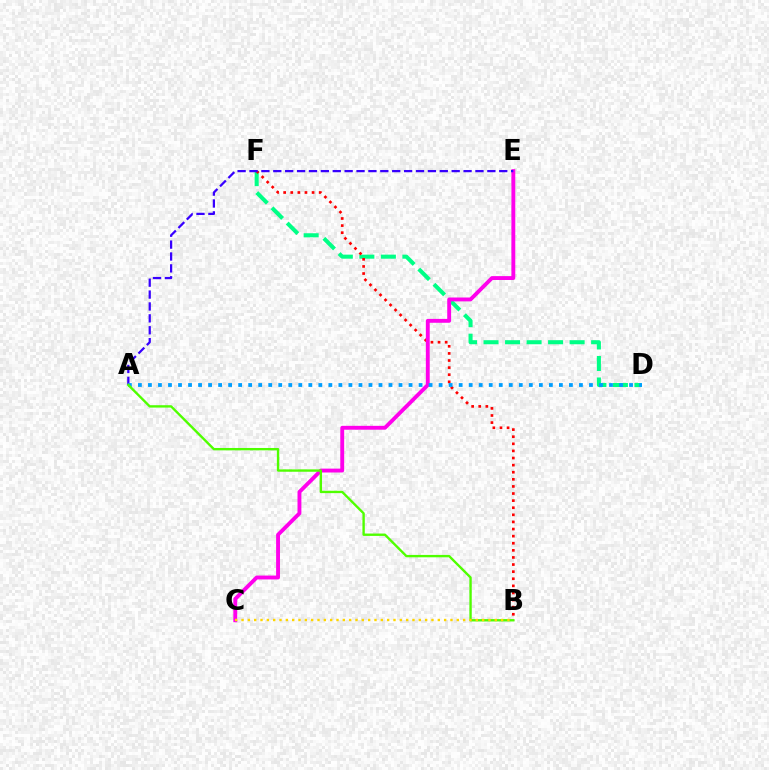{('D', 'F'): [{'color': '#00ff86', 'line_style': 'dashed', 'thickness': 2.92}], ('B', 'F'): [{'color': '#ff0000', 'line_style': 'dotted', 'thickness': 1.93}], ('C', 'E'): [{'color': '#ff00ed', 'line_style': 'solid', 'thickness': 2.79}], ('A', 'E'): [{'color': '#3700ff', 'line_style': 'dashed', 'thickness': 1.62}], ('A', 'D'): [{'color': '#009eff', 'line_style': 'dotted', 'thickness': 2.72}], ('A', 'B'): [{'color': '#4fff00', 'line_style': 'solid', 'thickness': 1.71}], ('B', 'C'): [{'color': '#ffd500', 'line_style': 'dotted', 'thickness': 1.72}]}